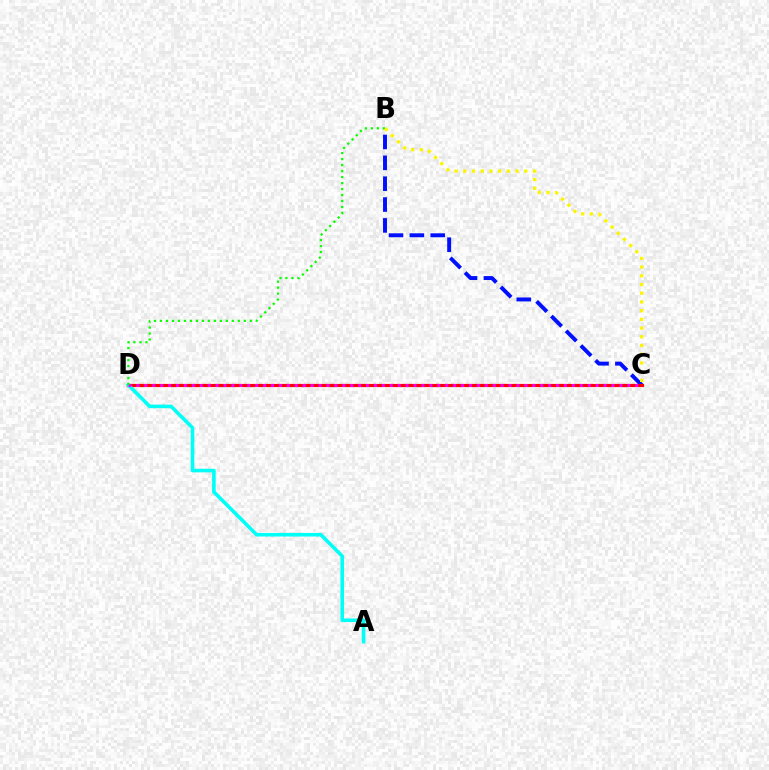{('B', 'C'): [{'color': '#0010ff', 'line_style': 'dashed', 'thickness': 2.83}, {'color': '#fcf500', 'line_style': 'dotted', 'thickness': 2.37}], ('C', 'D'): [{'color': '#ff0000', 'line_style': 'solid', 'thickness': 2.31}, {'color': '#ee00ff', 'line_style': 'dotted', 'thickness': 2.15}], ('A', 'D'): [{'color': '#00fff6', 'line_style': 'solid', 'thickness': 2.58}], ('B', 'D'): [{'color': '#08ff00', 'line_style': 'dotted', 'thickness': 1.63}]}